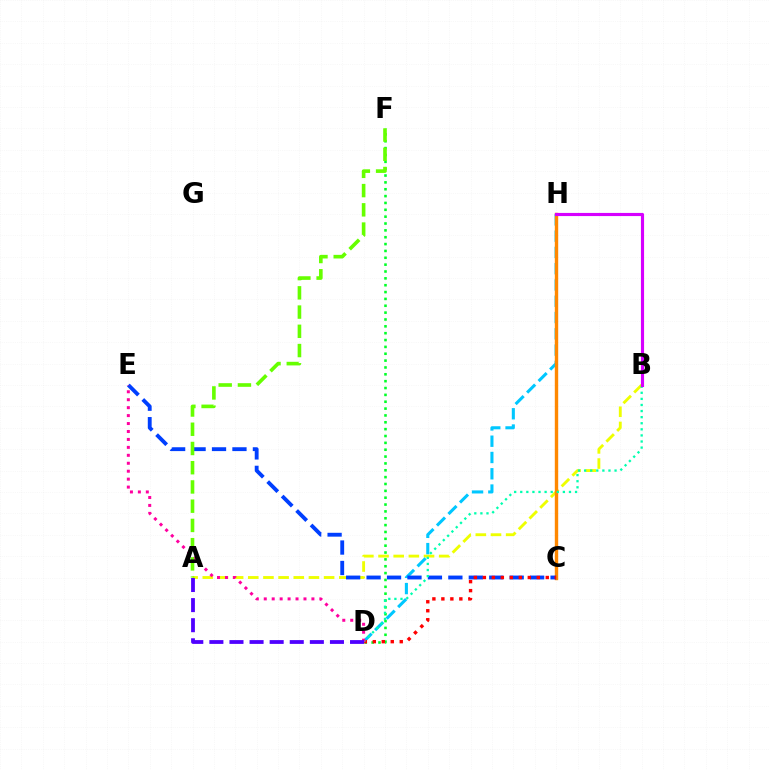{('A', 'B'): [{'color': '#eeff00', 'line_style': 'dashed', 'thickness': 2.06}], ('D', 'F'): [{'color': '#00ff27', 'line_style': 'dotted', 'thickness': 1.86}], ('D', 'H'): [{'color': '#00c7ff', 'line_style': 'dashed', 'thickness': 2.21}], ('C', 'H'): [{'color': '#ff8800', 'line_style': 'solid', 'thickness': 2.44}], ('C', 'E'): [{'color': '#003fff', 'line_style': 'dashed', 'thickness': 2.78}], ('C', 'D'): [{'color': '#ff0000', 'line_style': 'dotted', 'thickness': 2.44}], ('B', 'D'): [{'color': '#00ffaf', 'line_style': 'dotted', 'thickness': 1.65}], ('D', 'E'): [{'color': '#ff00a0', 'line_style': 'dotted', 'thickness': 2.16}], ('B', 'H'): [{'color': '#d600ff', 'line_style': 'solid', 'thickness': 2.26}], ('A', 'D'): [{'color': '#4f00ff', 'line_style': 'dashed', 'thickness': 2.73}], ('A', 'F'): [{'color': '#66ff00', 'line_style': 'dashed', 'thickness': 2.61}]}